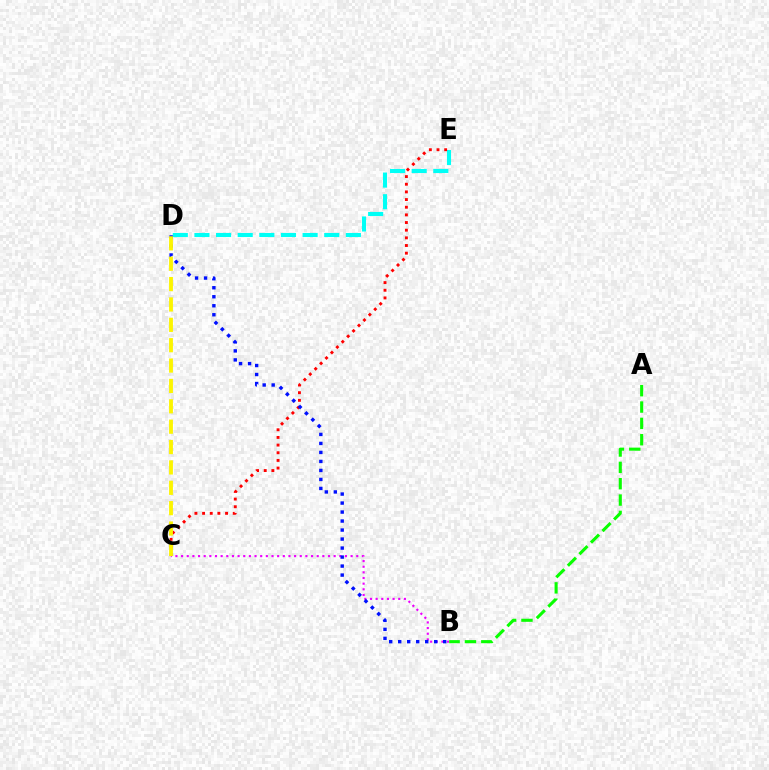{('D', 'E'): [{'color': '#00fff6', 'line_style': 'dashed', 'thickness': 2.94}], ('B', 'C'): [{'color': '#ee00ff', 'line_style': 'dotted', 'thickness': 1.54}], ('A', 'B'): [{'color': '#08ff00', 'line_style': 'dashed', 'thickness': 2.22}], ('C', 'E'): [{'color': '#ff0000', 'line_style': 'dotted', 'thickness': 2.08}], ('B', 'D'): [{'color': '#0010ff', 'line_style': 'dotted', 'thickness': 2.45}], ('C', 'D'): [{'color': '#fcf500', 'line_style': 'dashed', 'thickness': 2.77}]}